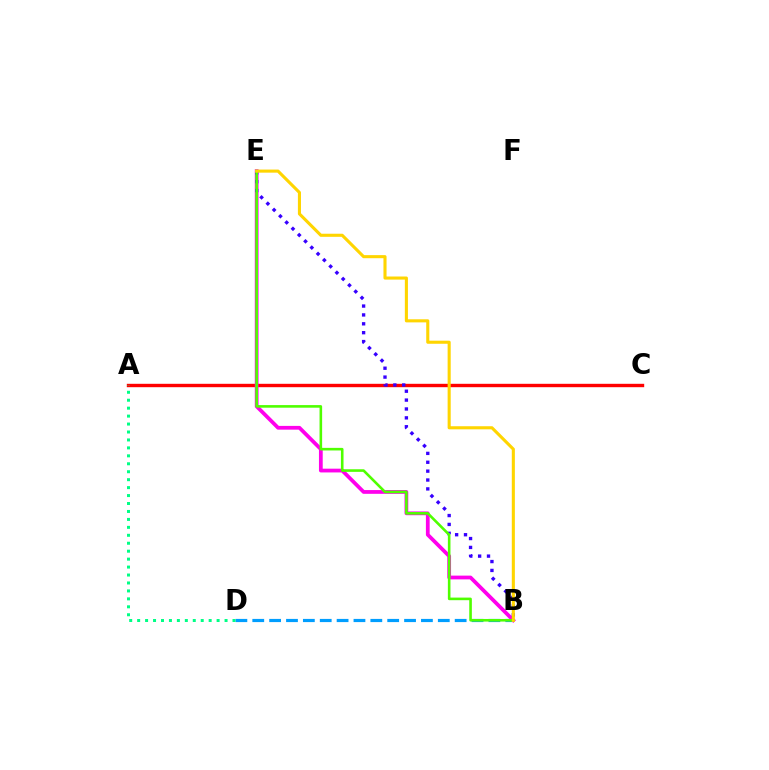{('A', 'C'): [{'color': '#ff0000', 'line_style': 'solid', 'thickness': 2.44}], ('B', 'D'): [{'color': '#009eff', 'line_style': 'dashed', 'thickness': 2.29}], ('A', 'D'): [{'color': '#00ff86', 'line_style': 'dotted', 'thickness': 2.16}], ('B', 'E'): [{'color': '#ff00ed', 'line_style': 'solid', 'thickness': 2.71}, {'color': '#3700ff', 'line_style': 'dotted', 'thickness': 2.41}, {'color': '#4fff00', 'line_style': 'solid', 'thickness': 1.87}, {'color': '#ffd500', 'line_style': 'solid', 'thickness': 2.23}]}